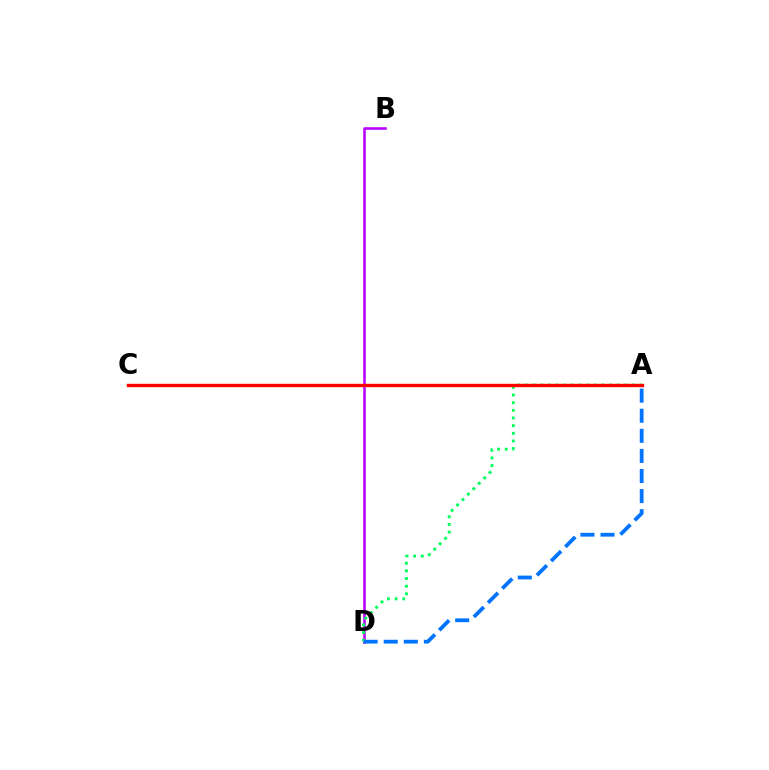{('B', 'D'): [{'color': '#b900ff', 'line_style': 'solid', 'thickness': 1.85}], ('A', 'D'): [{'color': '#00ff5c', 'line_style': 'dotted', 'thickness': 2.08}, {'color': '#0074ff', 'line_style': 'dashed', 'thickness': 2.73}], ('A', 'C'): [{'color': '#d1ff00', 'line_style': 'solid', 'thickness': 1.52}, {'color': '#ff0000', 'line_style': 'solid', 'thickness': 2.42}]}